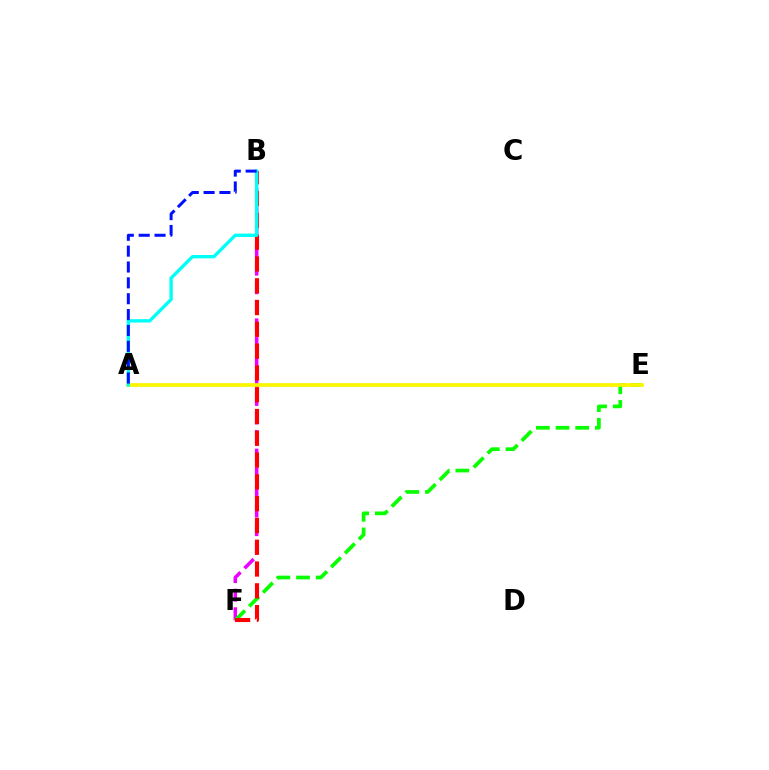{('B', 'F'): [{'color': '#ee00ff', 'line_style': 'dashed', 'thickness': 2.53}, {'color': '#ff0000', 'line_style': 'dashed', 'thickness': 2.96}], ('E', 'F'): [{'color': '#08ff00', 'line_style': 'dashed', 'thickness': 2.67}], ('A', 'E'): [{'color': '#fcf500', 'line_style': 'solid', 'thickness': 2.66}], ('A', 'B'): [{'color': '#00fff6', 'line_style': 'solid', 'thickness': 2.41}, {'color': '#0010ff', 'line_style': 'dashed', 'thickness': 2.15}]}